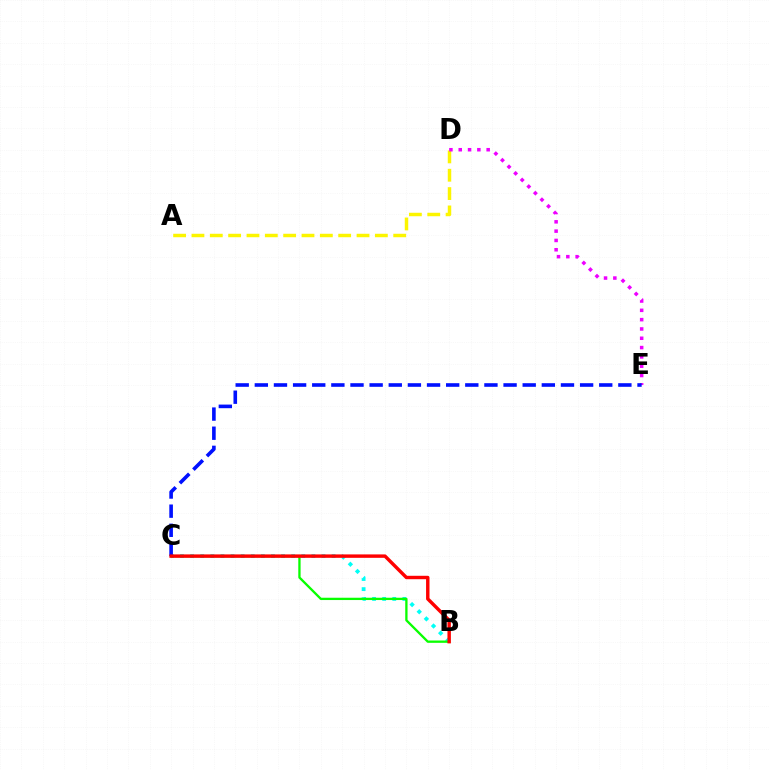{('B', 'C'): [{'color': '#00fff6', 'line_style': 'dotted', 'thickness': 2.75}, {'color': '#08ff00', 'line_style': 'solid', 'thickness': 1.66}, {'color': '#ff0000', 'line_style': 'solid', 'thickness': 2.46}], ('A', 'D'): [{'color': '#fcf500', 'line_style': 'dashed', 'thickness': 2.49}], ('D', 'E'): [{'color': '#ee00ff', 'line_style': 'dotted', 'thickness': 2.53}], ('C', 'E'): [{'color': '#0010ff', 'line_style': 'dashed', 'thickness': 2.6}]}